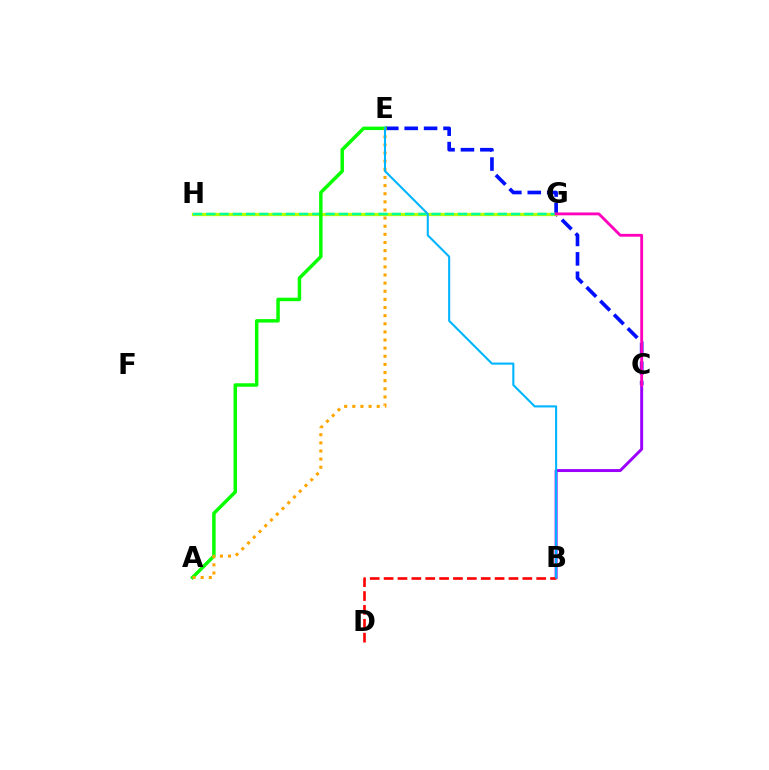{('B', 'C'): [{'color': '#9b00ff', 'line_style': 'solid', 'thickness': 2.12}], ('C', 'E'): [{'color': '#0010ff', 'line_style': 'dashed', 'thickness': 2.64}], ('G', 'H'): [{'color': '#b3ff00', 'line_style': 'solid', 'thickness': 2.36}, {'color': '#00ff9d', 'line_style': 'dashed', 'thickness': 1.8}], ('A', 'E'): [{'color': '#08ff00', 'line_style': 'solid', 'thickness': 2.5}, {'color': '#ffa500', 'line_style': 'dotted', 'thickness': 2.21}], ('B', 'D'): [{'color': '#ff0000', 'line_style': 'dashed', 'thickness': 1.88}], ('B', 'E'): [{'color': '#00b5ff', 'line_style': 'solid', 'thickness': 1.51}], ('C', 'G'): [{'color': '#ff00bd', 'line_style': 'solid', 'thickness': 2.05}]}